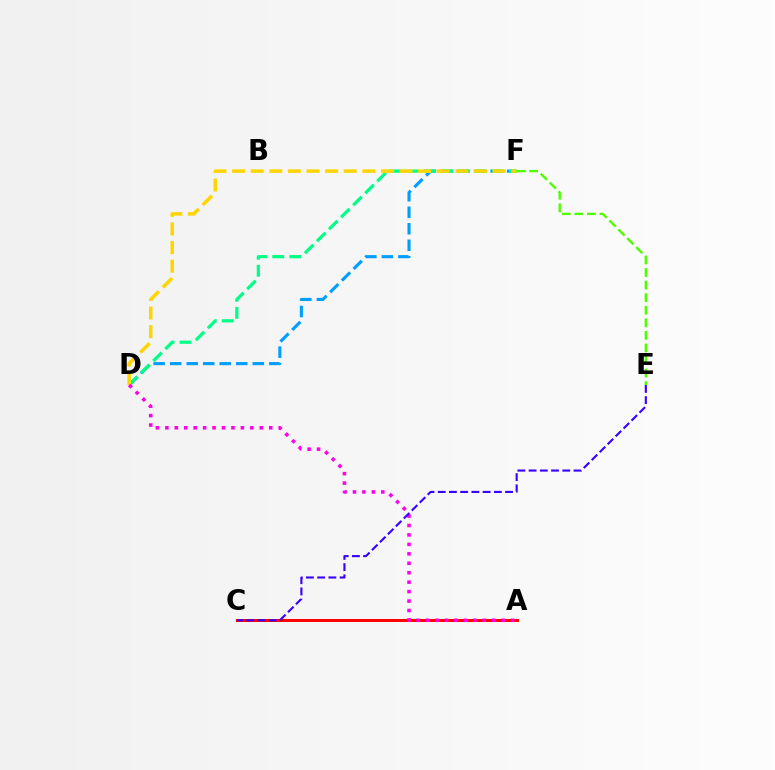{('D', 'F'): [{'color': '#009eff', 'line_style': 'dashed', 'thickness': 2.24}, {'color': '#00ff86', 'line_style': 'dashed', 'thickness': 2.31}, {'color': '#ffd500', 'line_style': 'dashed', 'thickness': 2.53}], ('A', 'C'): [{'color': '#ff0000', 'line_style': 'solid', 'thickness': 2.16}], ('A', 'D'): [{'color': '#ff00ed', 'line_style': 'dotted', 'thickness': 2.57}], ('C', 'E'): [{'color': '#3700ff', 'line_style': 'dashed', 'thickness': 1.53}], ('E', 'F'): [{'color': '#4fff00', 'line_style': 'dashed', 'thickness': 1.71}]}